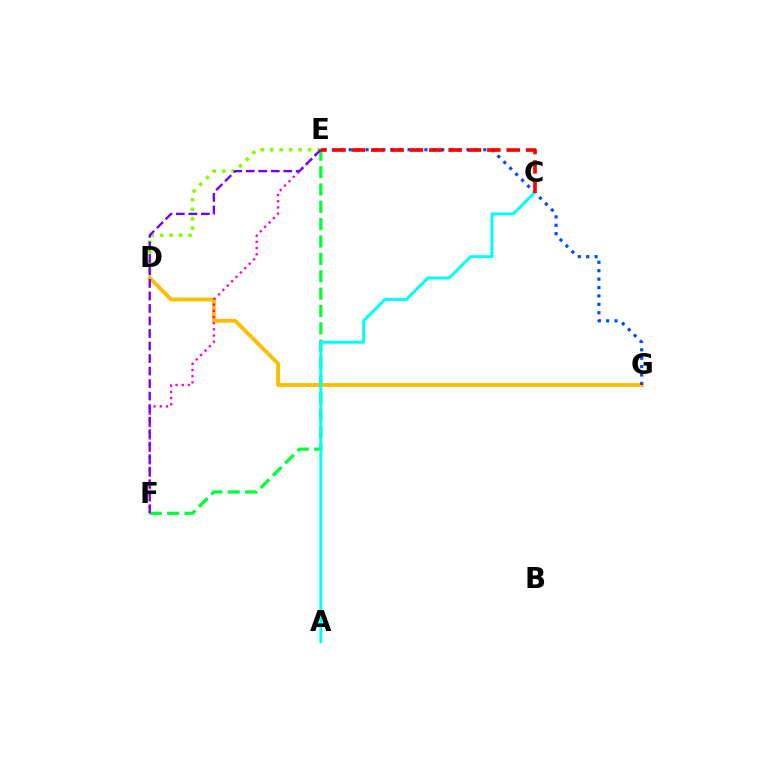{('E', 'F'): [{'color': '#00ff39', 'line_style': 'dashed', 'thickness': 2.36}, {'color': '#ff00cf', 'line_style': 'dotted', 'thickness': 1.68}, {'color': '#7200ff', 'line_style': 'dashed', 'thickness': 1.7}], ('D', 'G'): [{'color': '#ffbd00', 'line_style': 'solid', 'thickness': 2.79}], ('D', 'E'): [{'color': '#84ff00', 'line_style': 'dotted', 'thickness': 2.57}], ('E', 'G'): [{'color': '#004bff', 'line_style': 'dotted', 'thickness': 2.28}], ('A', 'C'): [{'color': '#00fff6', 'line_style': 'solid', 'thickness': 2.13}], ('C', 'E'): [{'color': '#ff0000', 'line_style': 'dashed', 'thickness': 2.63}]}